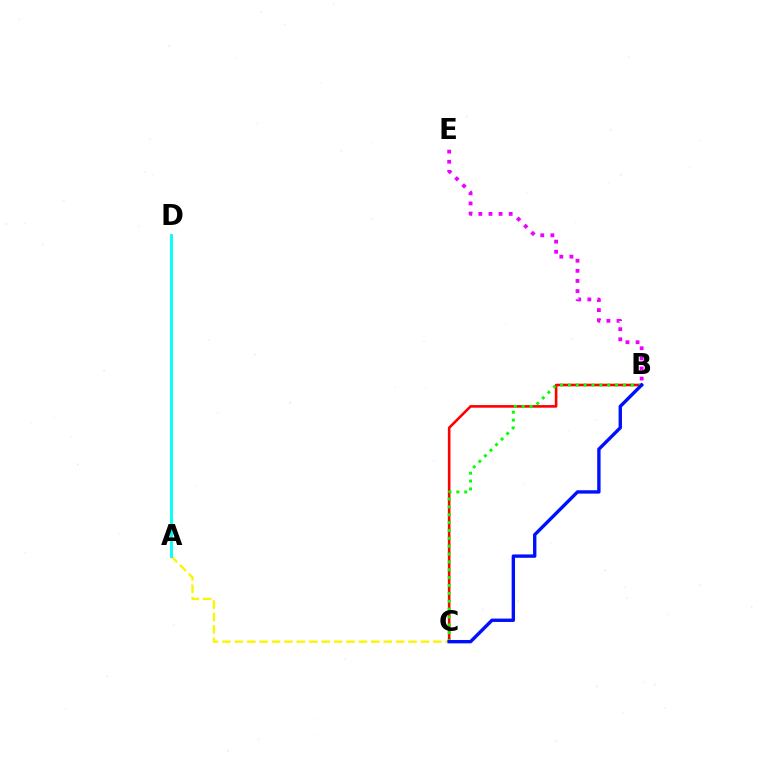{('A', 'C'): [{'color': '#fcf500', 'line_style': 'dashed', 'thickness': 1.69}], ('B', 'C'): [{'color': '#ff0000', 'line_style': 'solid', 'thickness': 1.88}, {'color': '#08ff00', 'line_style': 'dotted', 'thickness': 2.14}, {'color': '#0010ff', 'line_style': 'solid', 'thickness': 2.43}], ('A', 'D'): [{'color': '#00fff6', 'line_style': 'solid', 'thickness': 2.06}], ('B', 'E'): [{'color': '#ee00ff', 'line_style': 'dotted', 'thickness': 2.75}]}